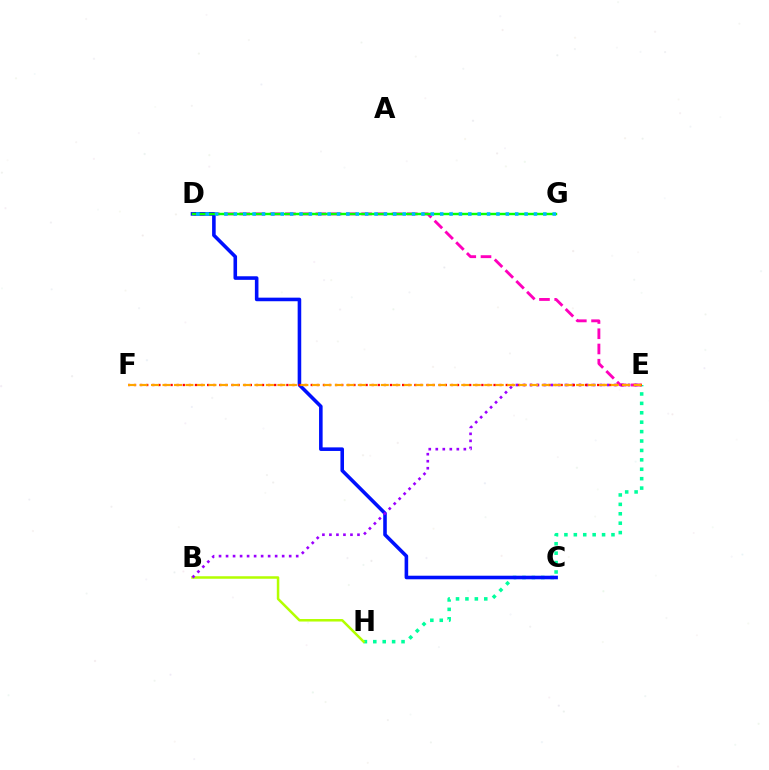{('E', 'H'): [{'color': '#00ff9d', 'line_style': 'dotted', 'thickness': 2.56}], ('B', 'H'): [{'color': '#b3ff00', 'line_style': 'solid', 'thickness': 1.81}], ('D', 'E'): [{'color': '#ff00bd', 'line_style': 'dashed', 'thickness': 2.07}], ('C', 'D'): [{'color': '#0010ff', 'line_style': 'solid', 'thickness': 2.58}], ('D', 'G'): [{'color': '#08ff00', 'line_style': 'solid', 'thickness': 1.75}, {'color': '#00b5ff', 'line_style': 'dotted', 'thickness': 2.55}], ('B', 'E'): [{'color': '#9b00ff', 'line_style': 'dotted', 'thickness': 1.91}], ('E', 'F'): [{'color': '#ff0000', 'line_style': 'dotted', 'thickness': 1.66}, {'color': '#ffa500', 'line_style': 'dashed', 'thickness': 1.56}]}